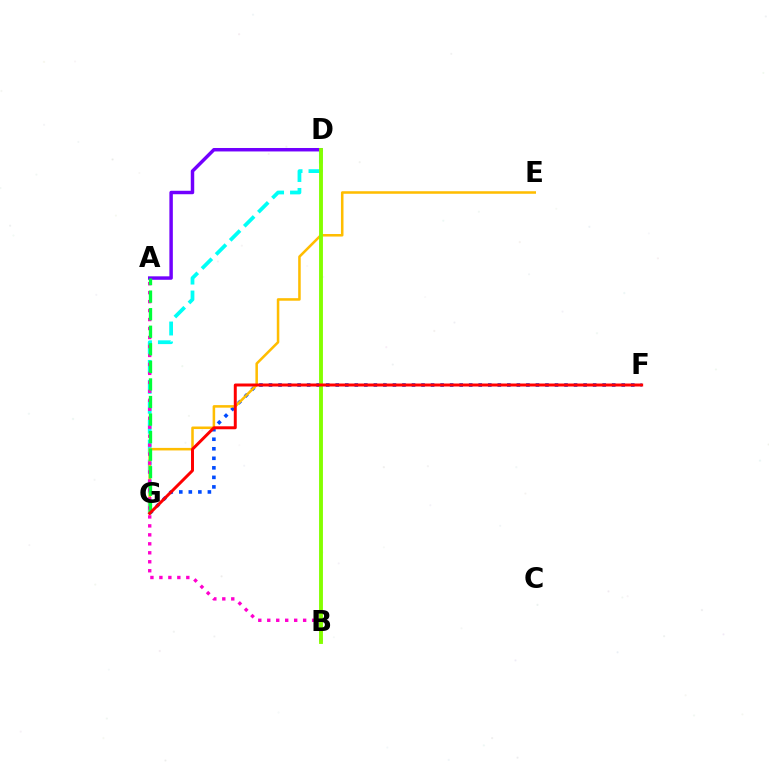{('D', 'G'): [{'color': '#00fff6', 'line_style': 'dashed', 'thickness': 2.71}], ('F', 'G'): [{'color': '#004bff', 'line_style': 'dotted', 'thickness': 2.59}, {'color': '#ff0000', 'line_style': 'solid', 'thickness': 2.14}], ('A', 'D'): [{'color': '#7200ff', 'line_style': 'solid', 'thickness': 2.49}], ('E', 'G'): [{'color': '#ffbd00', 'line_style': 'solid', 'thickness': 1.83}], ('A', 'B'): [{'color': '#ff00cf', 'line_style': 'dotted', 'thickness': 2.44}], ('A', 'G'): [{'color': '#00ff39', 'line_style': 'dashed', 'thickness': 2.39}], ('B', 'D'): [{'color': '#84ff00', 'line_style': 'solid', 'thickness': 2.79}]}